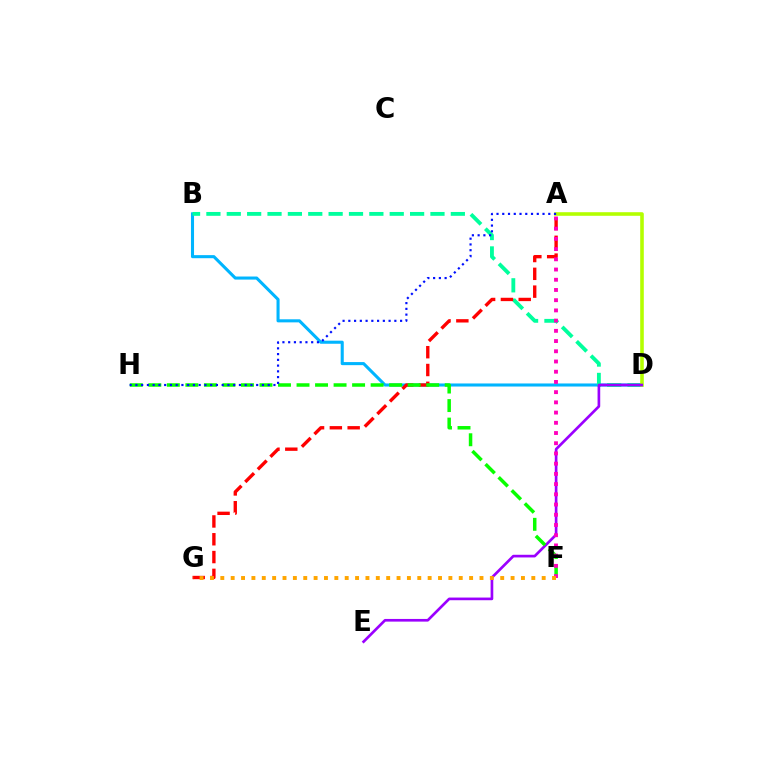{('B', 'D'): [{'color': '#00b5ff', 'line_style': 'solid', 'thickness': 2.21}, {'color': '#00ff9d', 'line_style': 'dashed', 'thickness': 2.77}], ('A', 'D'): [{'color': '#b3ff00', 'line_style': 'solid', 'thickness': 2.59}], ('A', 'G'): [{'color': '#ff0000', 'line_style': 'dashed', 'thickness': 2.42}], ('D', 'E'): [{'color': '#9b00ff', 'line_style': 'solid', 'thickness': 1.92}], ('F', 'H'): [{'color': '#08ff00', 'line_style': 'dashed', 'thickness': 2.52}], ('A', 'F'): [{'color': '#ff00bd', 'line_style': 'dotted', 'thickness': 2.78}], ('F', 'G'): [{'color': '#ffa500', 'line_style': 'dotted', 'thickness': 2.82}], ('A', 'H'): [{'color': '#0010ff', 'line_style': 'dotted', 'thickness': 1.56}]}